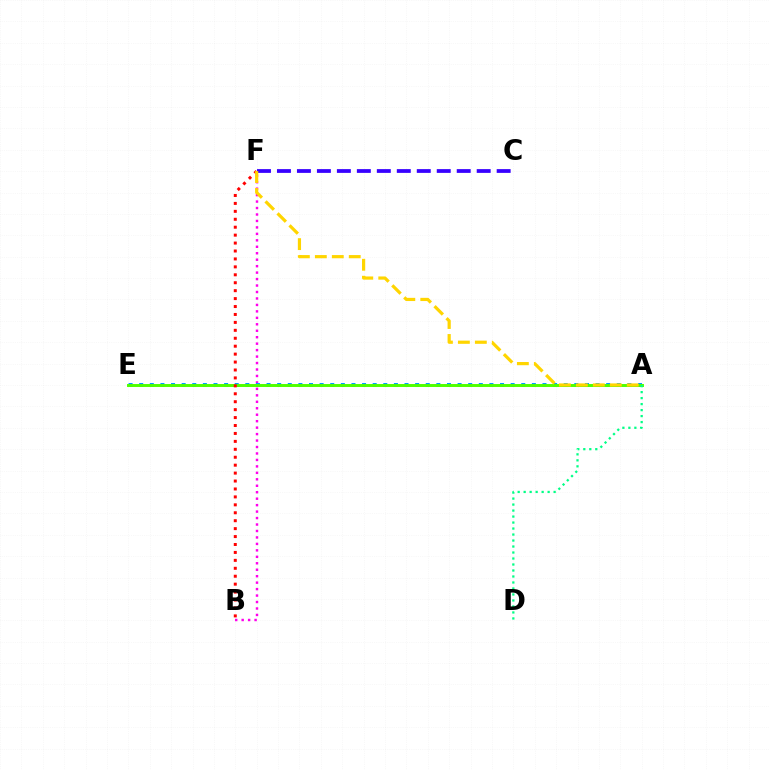{('B', 'F'): [{'color': '#ff00ed', 'line_style': 'dotted', 'thickness': 1.75}, {'color': '#ff0000', 'line_style': 'dotted', 'thickness': 2.16}], ('A', 'E'): [{'color': '#009eff', 'line_style': 'dotted', 'thickness': 2.88}, {'color': '#4fff00', 'line_style': 'solid', 'thickness': 2.12}], ('C', 'F'): [{'color': '#3700ff', 'line_style': 'dashed', 'thickness': 2.71}], ('A', 'F'): [{'color': '#ffd500', 'line_style': 'dashed', 'thickness': 2.3}], ('A', 'D'): [{'color': '#00ff86', 'line_style': 'dotted', 'thickness': 1.63}]}